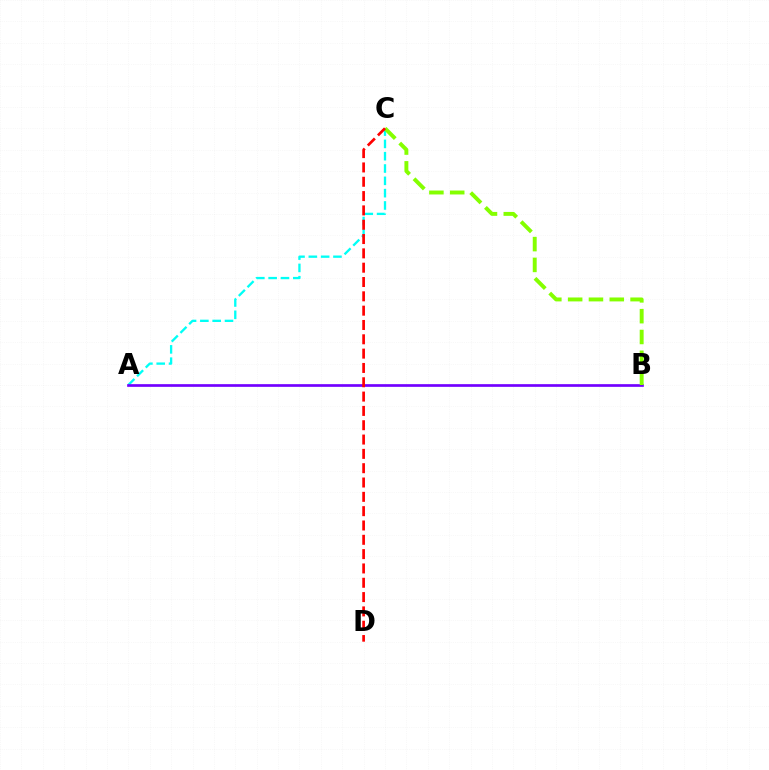{('A', 'C'): [{'color': '#00fff6', 'line_style': 'dashed', 'thickness': 1.67}], ('A', 'B'): [{'color': '#7200ff', 'line_style': 'solid', 'thickness': 1.94}], ('B', 'C'): [{'color': '#84ff00', 'line_style': 'dashed', 'thickness': 2.83}], ('C', 'D'): [{'color': '#ff0000', 'line_style': 'dashed', 'thickness': 1.95}]}